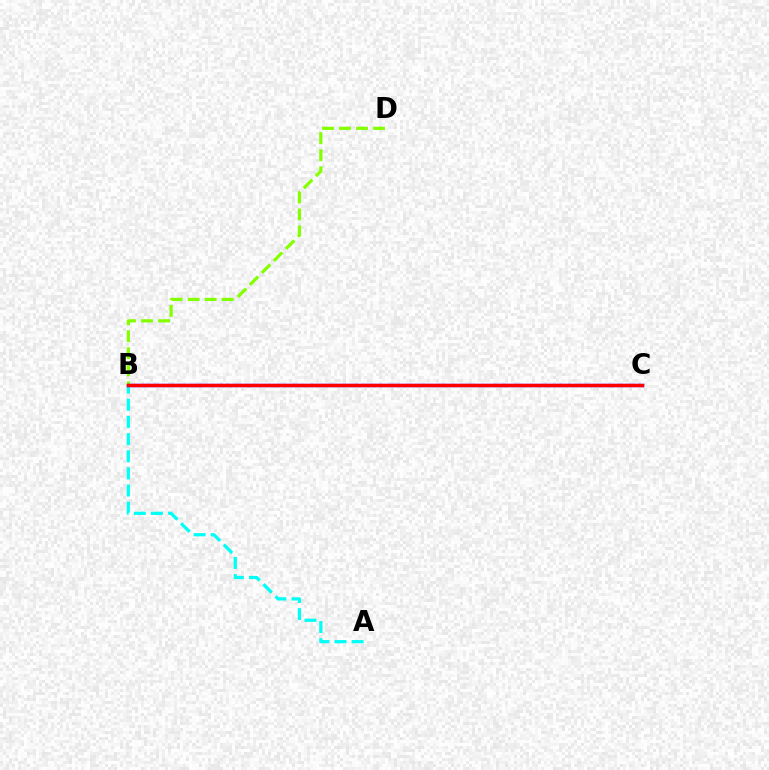{('A', 'B'): [{'color': '#00fff6', 'line_style': 'dashed', 'thickness': 2.33}], ('B', 'D'): [{'color': '#84ff00', 'line_style': 'dashed', 'thickness': 2.31}], ('B', 'C'): [{'color': '#7200ff', 'line_style': 'solid', 'thickness': 2.47}, {'color': '#ff0000', 'line_style': 'solid', 'thickness': 2.38}]}